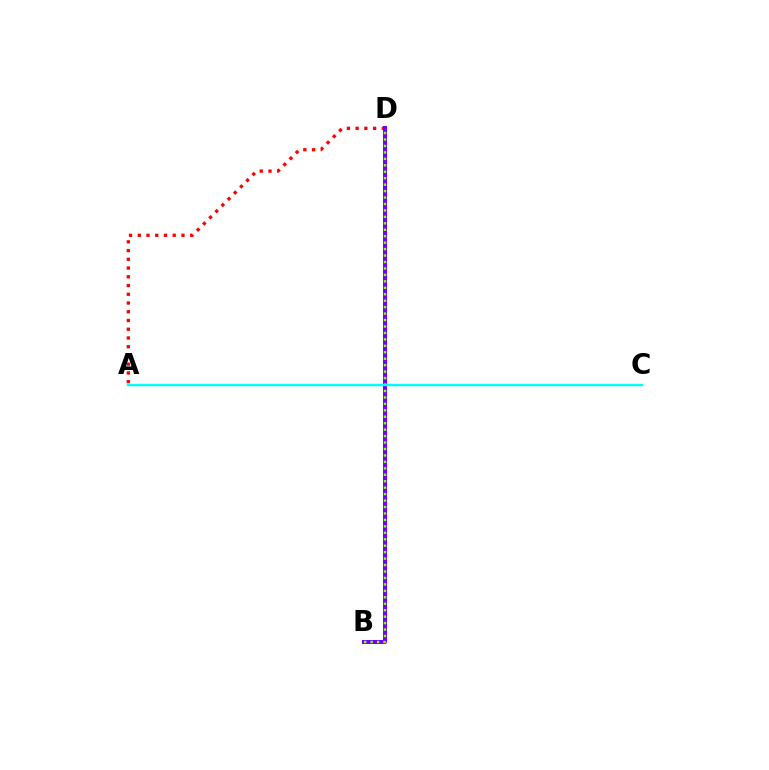{('A', 'D'): [{'color': '#ff0000', 'line_style': 'dotted', 'thickness': 2.37}], ('B', 'D'): [{'color': '#7200ff', 'line_style': 'solid', 'thickness': 2.91}, {'color': '#84ff00', 'line_style': 'dotted', 'thickness': 1.75}], ('A', 'C'): [{'color': '#00fff6', 'line_style': 'solid', 'thickness': 1.72}]}